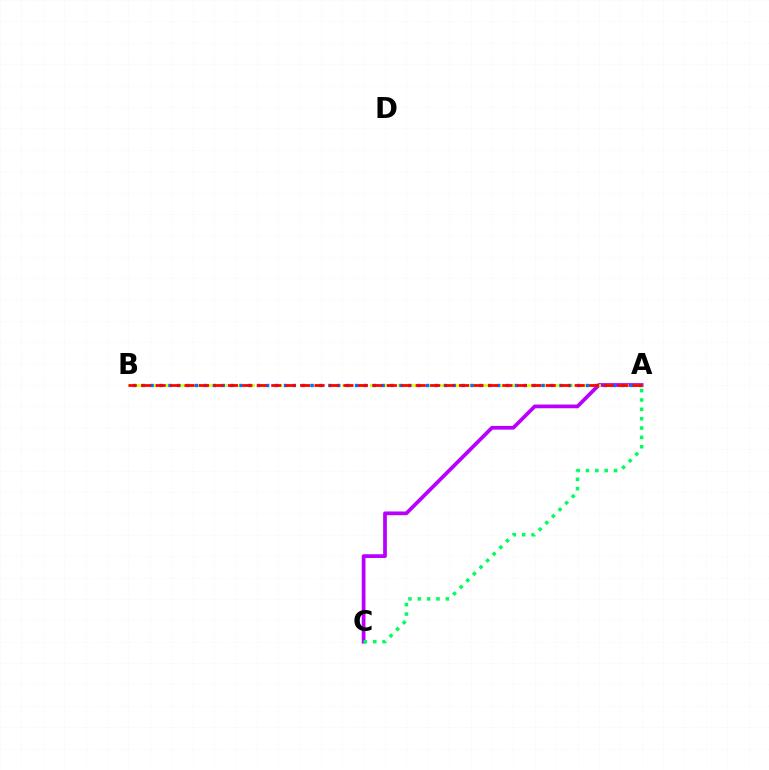{('A', 'C'): [{'color': '#b900ff', 'line_style': 'solid', 'thickness': 2.69}, {'color': '#00ff5c', 'line_style': 'dotted', 'thickness': 2.54}], ('A', 'B'): [{'color': '#d1ff00', 'line_style': 'dashed', 'thickness': 1.88}, {'color': '#0074ff', 'line_style': 'dotted', 'thickness': 2.41}, {'color': '#ff0000', 'line_style': 'dashed', 'thickness': 1.96}]}